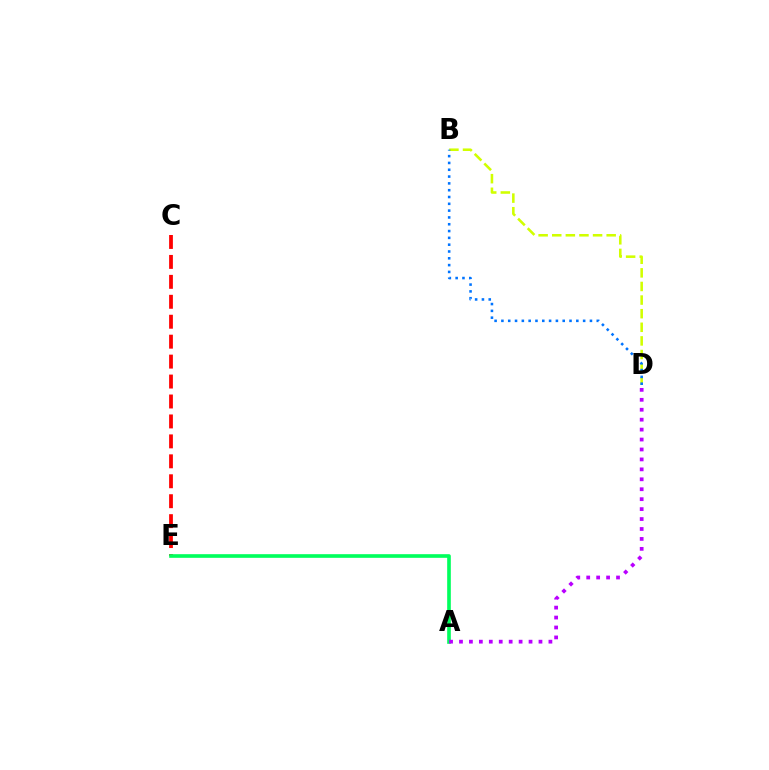{('C', 'E'): [{'color': '#ff0000', 'line_style': 'dashed', 'thickness': 2.71}], ('A', 'E'): [{'color': '#00ff5c', 'line_style': 'solid', 'thickness': 2.62}], ('A', 'D'): [{'color': '#b900ff', 'line_style': 'dotted', 'thickness': 2.7}], ('B', 'D'): [{'color': '#d1ff00', 'line_style': 'dashed', 'thickness': 1.85}, {'color': '#0074ff', 'line_style': 'dotted', 'thickness': 1.85}]}